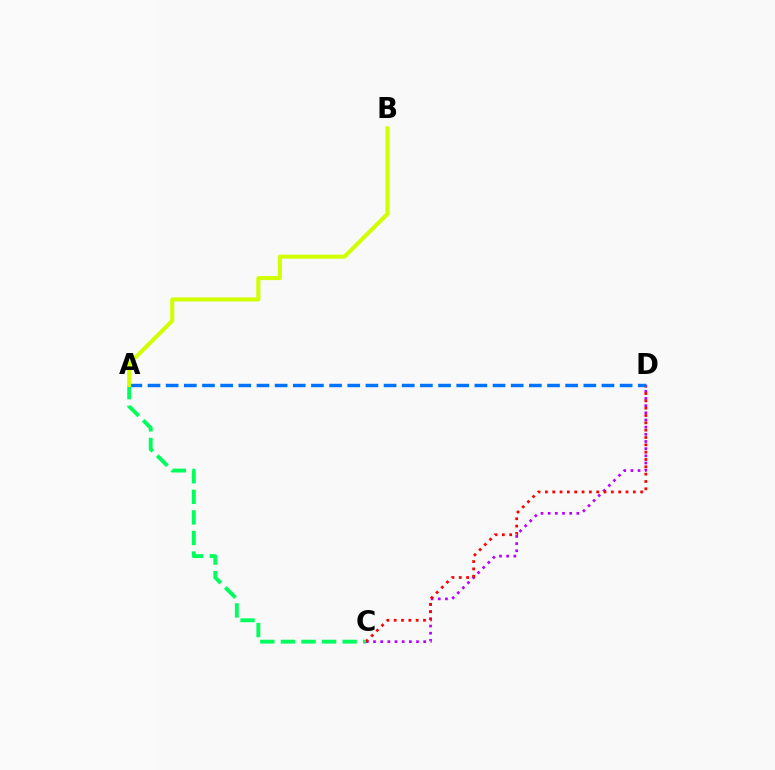{('C', 'D'): [{'color': '#b900ff', 'line_style': 'dotted', 'thickness': 1.95}, {'color': '#ff0000', 'line_style': 'dotted', 'thickness': 1.99}], ('A', 'C'): [{'color': '#00ff5c', 'line_style': 'dashed', 'thickness': 2.8}], ('A', 'D'): [{'color': '#0074ff', 'line_style': 'dashed', 'thickness': 2.47}], ('A', 'B'): [{'color': '#d1ff00', 'line_style': 'solid', 'thickness': 2.92}]}